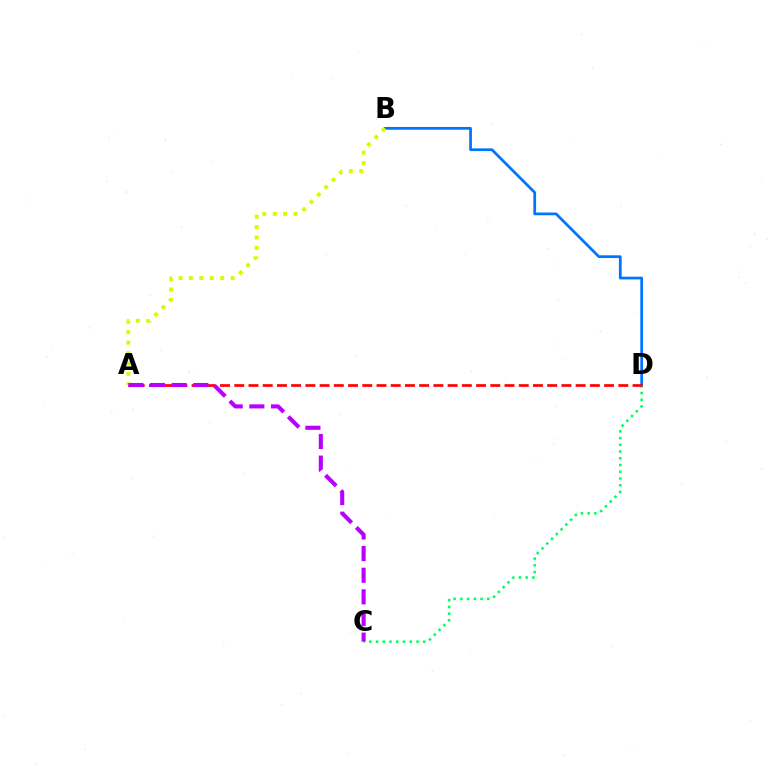{('B', 'D'): [{'color': '#0074ff', 'line_style': 'solid', 'thickness': 1.97}], ('C', 'D'): [{'color': '#00ff5c', 'line_style': 'dotted', 'thickness': 1.83}], ('A', 'D'): [{'color': '#ff0000', 'line_style': 'dashed', 'thickness': 1.93}], ('A', 'B'): [{'color': '#d1ff00', 'line_style': 'dotted', 'thickness': 2.83}], ('A', 'C'): [{'color': '#b900ff', 'line_style': 'dashed', 'thickness': 2.94}]}